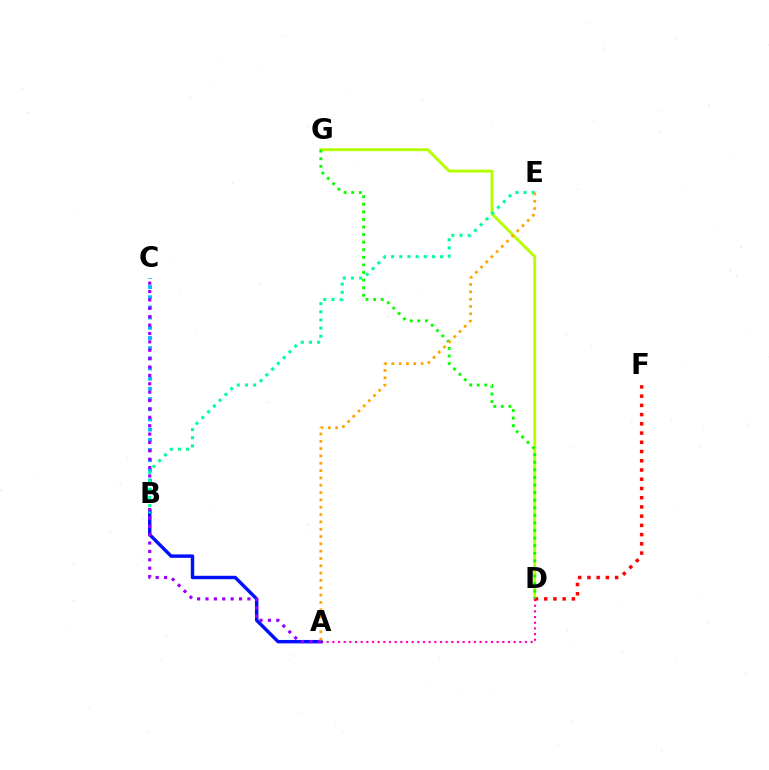{('D', 'G'): [{'color': '#b3ff00', 'line_style': 'solid', 'thickness': 2.07}, {'color': '#08ff00', 'line_style': 'dotted', 'thickness': 2.06}], ('A', 'D'): [{'color': '#ff00bd', 'line_style': 'dotted', 'thickness': 1.54}], ('B', 'C'): [{'color': '#00b5ff', 'line_style': 'dotted', 'thickness': 2.77}], ('A', 'B'): [{'color': '#0010ff', 'line_style': 'solid', 'thickness': 2.47}], ('B', 'E'): [{'color': '#00ff9d', 'line_style': 'dotted', 'thickness': 2.22}], ('D', 'F'): [{'color': '#ff0000', 'line_style': 'dotted', 'thickness': 2.51}], ('A', 'C'): [{'color': '#9b00ff', 'line_style': 'dotted', 'thickness': 2.28}], ('A', 'E'): [{'color': '#ffa500', 'line_style': 'dotted', 'thickness': 1.99}]}